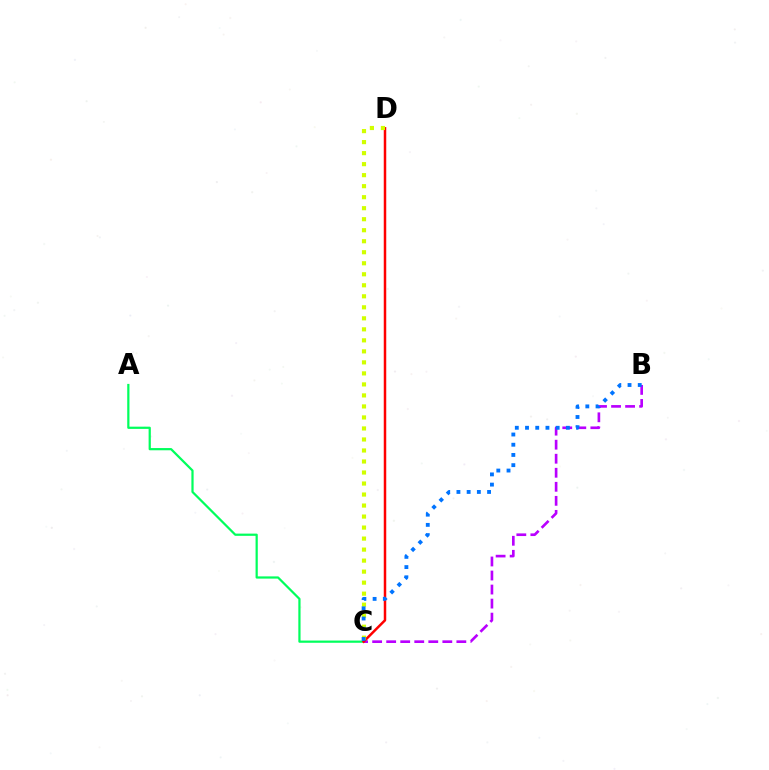{('A', 'C'): [{'color': '#00ff5c', 'line_style': 'solid', 'thickness': 1.6}], ('B', 'C'): [{'color': '#b900ff', 'line_style': 'dashed', 'thickness': 1.91}, {'color': '#0074ff', 'line_style': 'dotted', 'thickness': 2.77}], ('C', 'D'): [{'color': '#ff0000', 'line_style': 'solid', 'thickness': 1.8}, {'color': '#d1ff00', 'line_style': 'dotted', 'thickness': 2.99}]}